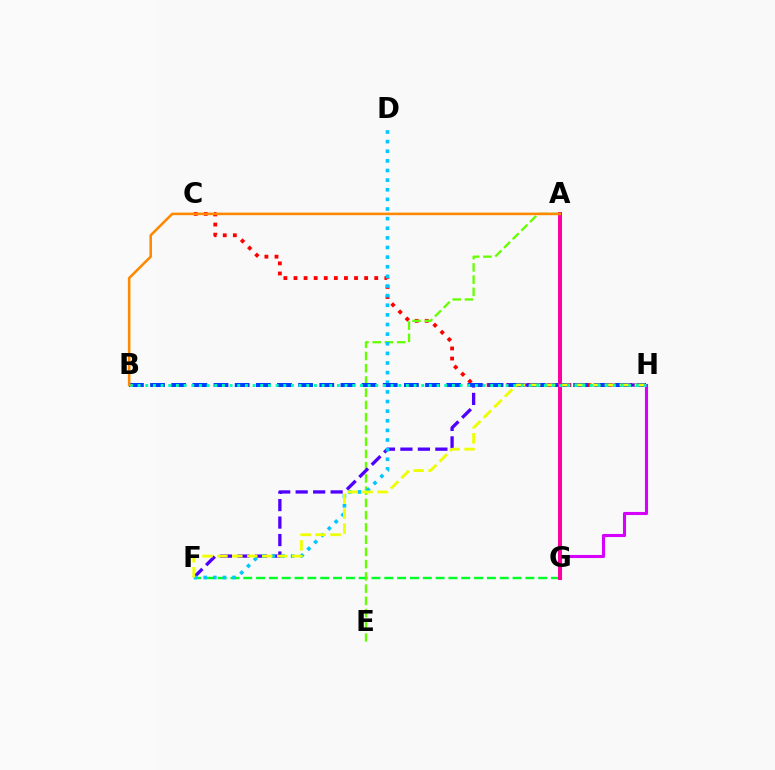{('C', 'H'): [{'color': '#ff0000', 'line_style': 'dotted', 'thickness': 2.74}], ('F', 'G'): [{'color': '#00ff27', 'line_style': 'dashed', 'thickness': 1.74}], ('A', 'E'): [{'color': '#66ff00', 'line_style': 'dashed', 'thickness': 1.66}], ('F', 'H'): [{'color': '#4f00ff', 'line_style': 'dashed', 'thickness': 2.37}, {'color': '#eeff00', 'line_style': 'dashed', 'thickness': 2.03}], ('D', 'F'): [{'color': '#00c7ff', 'line_style': 'dotted', 'thickness': 2.62}], ('B', 'H'): [{'color': '#003fff', 'line_style': 'dashed', 'thickness': 2.87}, {'color': '#00ffaf', 'line_style': 'dotted', 'thickness': 2.08}], ('G', 'H'): [{'color': '#d600ff', 'line_style': 'solid', 'thickness': 2.23}], ('A', 'G'): [{'color': '#ff00a0', 'line_style': 'solid', 'thickness': 2.86}], ('A', 'B'): [{'color': '#ff8800', 'line_style': 'solid', 'thickness': 1.83}]}